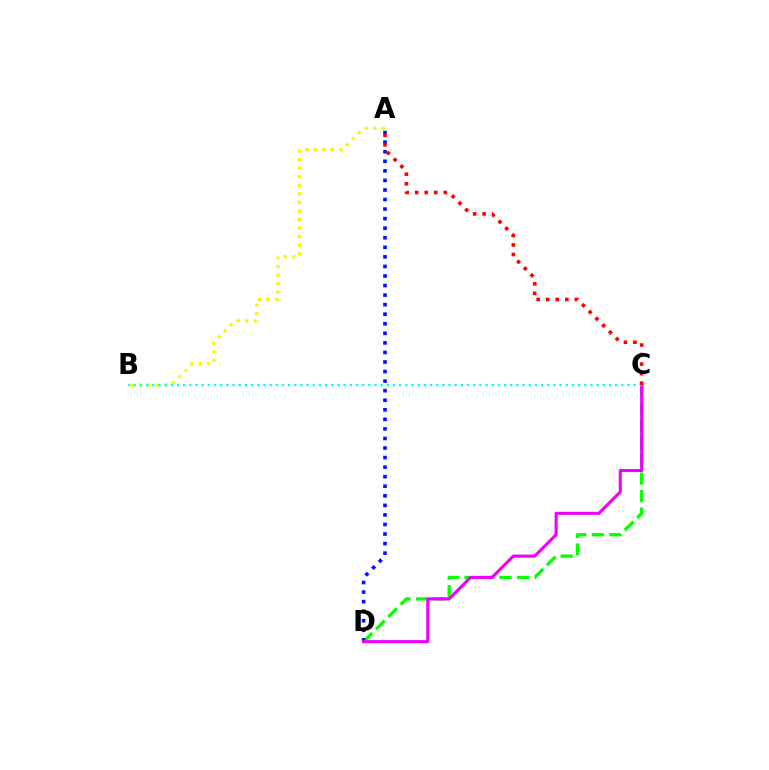{('C', 'D'): [{'color': '#08ff00', 'line_style': 'dashed', 'thickness': 2.38}, {'color': '#ee00ff', 'line_style': 'solid', 'thickness': 2.23}], ('A', 'D'): [{'color': '#0010ff', 'line_style': 'dotted', 'thickness': 2.6}], ('A', 'B'): [{'color': '#fcf500', 'line_style': 'dotted', 'thickness': 2.32}], ('B', 'C'): [{'color': '#00fff6', 'line_style': 'dotted', 'thickness': 1.68}], ('A', 'C'): [{'color': '#ff0000', 'line_style': 'dotted', 'thickness': 2.59}]}